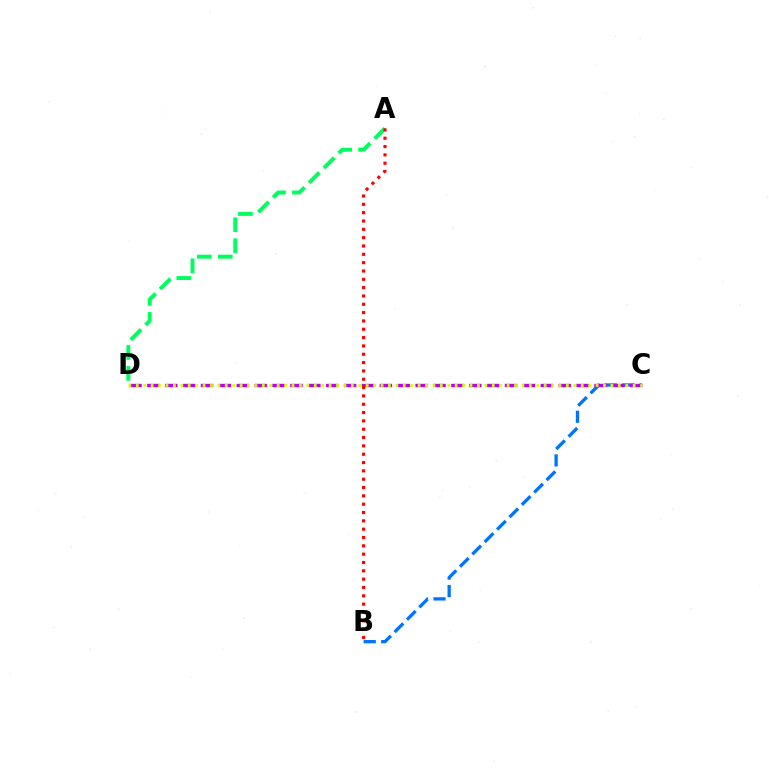{('B', 'C'): [{'color': '#0074ff', 'line_style': 'dashed', 'thickness': 2.38}], ('C', 'D'): [{'color': '#b900ff', 'line_style': 'dashed', 'thickness': 2.43}, {'color': '#d1ff00', 'line_style': 'dotted', 'thickness': 2.01}], ('A', 'D'): [{'color': '#00ff5c', 'line_style': 'dashed', 'thickness': 2.85}], ('A', 'B'): [{'color': '#ff0000', 'line_style': 'dotted', 'thickness': 2.26}]}